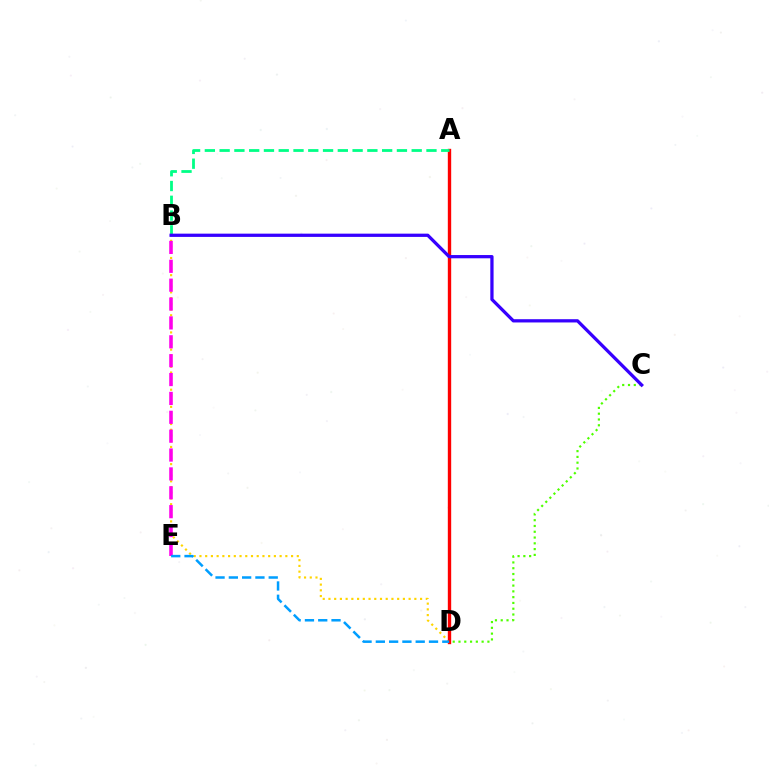{('B', 'D'): [{'color': '#ffd500', 'line_style': 'dotted', 'thickness': 1.56}], ('B', 'E'): [{'color': '#ff00ed', 'line_style': 'dashed', 'thickness': 2.56}], ('C', 'D'): [{'color': '#4fff00', 'line_style': 'dotted', 'thickness': 1.57}], ('A', 'D'): [{'color': '#ff0000', 'line_style': 'solid', 'thickness': 2.42}], ('A', 'B'): [{'color': '#00ff86', 'line_style': 'dashed', 'thickness': 2.01}], ('D', 'E'): [{'color': '#009eff', 'line_style': 'dashed', 'thickness': 1.81}], ('B', 'C'): [{'color': '#3700ff', 'line_style': 'solid', 'thickness': 2.34}]}